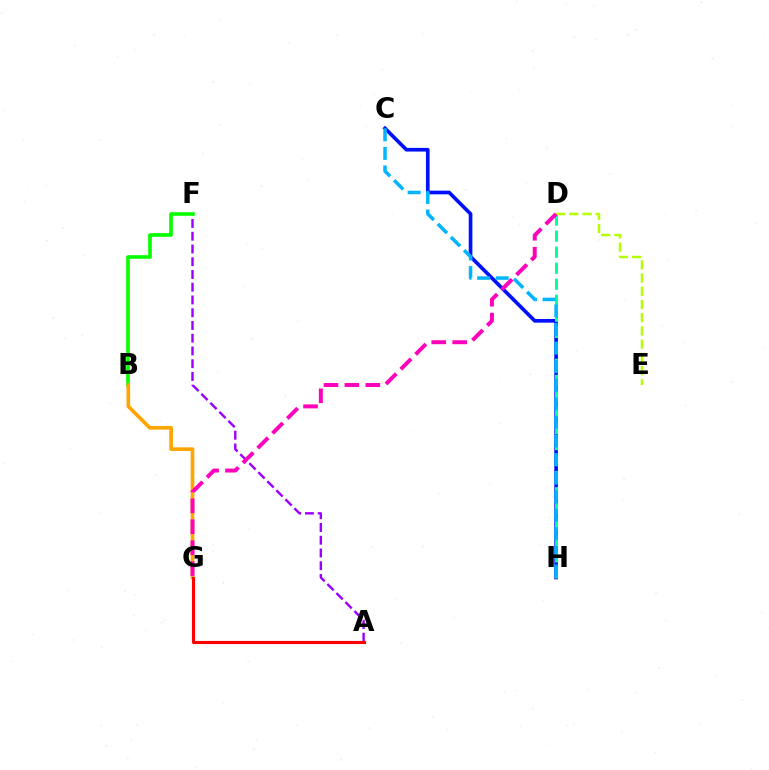{('A', 'F'): [{'color': '#9b00ff', 'line_style': 'dashed', 'thickness': 1.73}], ('B', 'F'): [{'color': '#08ff00', 'line_style': 'solid', 'thickness': 2.62}], ('C', 'H'): [{'color': '#0010ff', 'line_style': 'solid', 'thickness': 2.64}, {'color': '#00b5ff', 'line_style': 'dashed', 'thickness': 2.52}], ('D', 'H'): [{'color': '#00ff9d', 'line_style': 'dashed', 'thickness': 2.18}], ('B', 'G'): [{'color': '#ffa500', 'line_style': 'solid', 'thickness': 2.64}], ('D', 'E'): [{'color': '#b3ff00', 'line_style': 'dashed', 'thickness': 1.8}], ('A', 'G'): [{'color': '#ff0000', 'line_style': 'solid', 'thickness': 2.24}], ('D', 'G'): [{'color': '#ff00bd', 'line_style': 'dashed', 'thickness': 2.84}]}